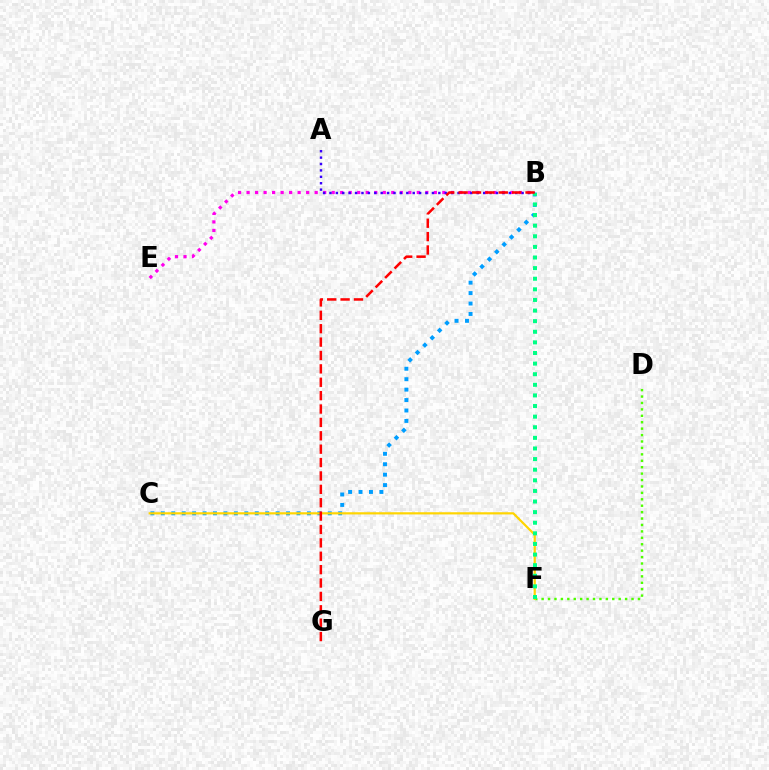{('D', 'F'): [{'color': '#4fff00', 'line_style': 'dotted', 'thickness': 1.74}], ('B', 'E'): [{'color': '#ff00ed', 'line_style': 'dotted', 'thickness': 2.31}], ('B', 'C'): [{'color': '#009eff', 'line_style': 'dotted', 'thickness': 2.83}], ('C', 'F'): [{'color': '#ffd500', 'line_style': 'solid', 'thickness': 1.58}], ('A', 'B'): [{'color': '#3700ff', 'line_style': 'dotted', 'thickness': 1.74}], ('B', 'F'): [{'color': '#00ff86', 'line_style': 'dotted', 'thickness': 2.88}], ('B', 'G'): [{'color': '#ff0000', 'line_style': 'dashed', 'thickness': 1.82}]}